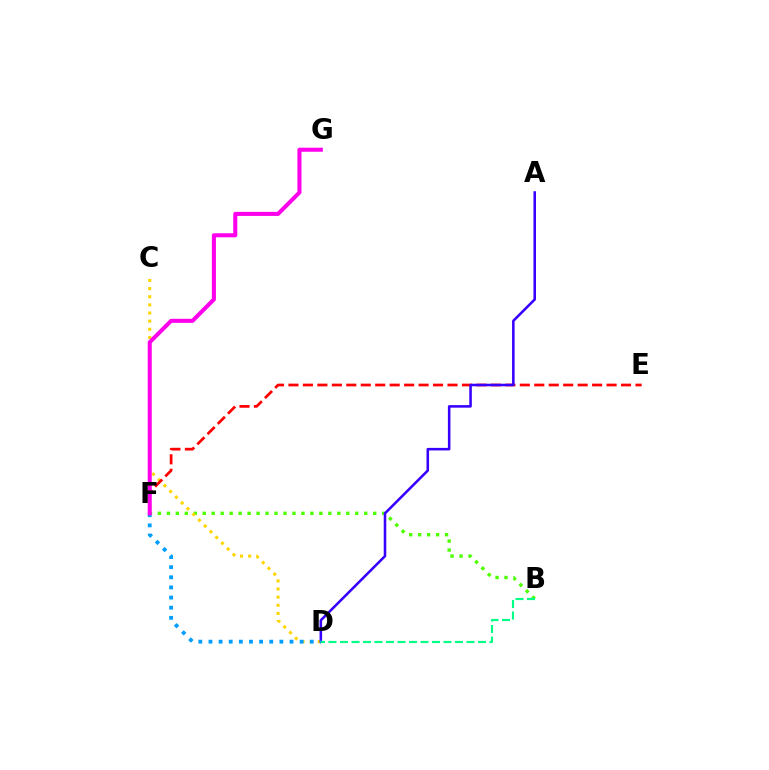{('B', 'F'): [{'color': '#4fff00', 'line_style': 'dotted', 'thickness': 2.44}], ('C', 'D'): [{'color': '#ffd500', 'line_style': 'dotted', 'thickness': 2.21}], ('E', 'F'): [{'color': '#ff0000', 'line_style': 'dashed', 'thickness': 1.96}], ('A', 'D'): [{'color': '#3700ff', 'line_style': 'solid', 'thickness': 1.84}], ('D', 'F'): [{'color': '#009eff', 'line_style': 'dotted', 'thickness': 2.75}], ('F', 'G'): [{'color': '#ff00ed', 'line_style': 'solid', 'thickness': 2.92}], ('B', 'D'): [{'color': '#00ff86', 'line_style': 'dashed', 'thickness': 1.56}]}